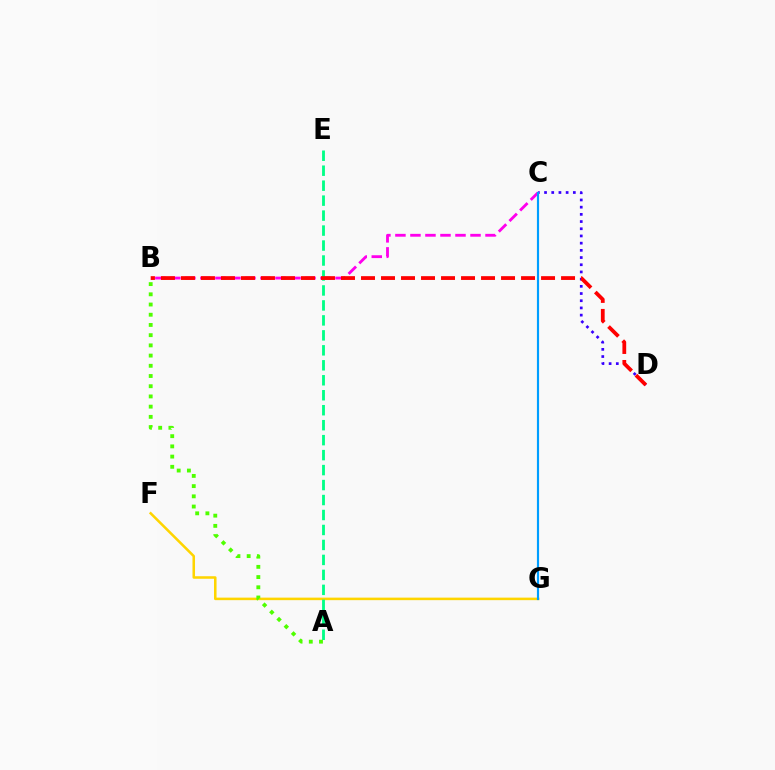{('F', 'G'): [{'color': '#ffd500', 'line_style': 'solid', 'thickness': 1.83}], ('C', 'D'): [{'color': '#3700ff', 'line_style': 'dotted', 'thickness': 1.96}], ('B', 'C'): [{'color': '#ff00ed', 'line_style': 'dashed', 'thickness': 2.04}], ('A', 'E'): [{'color': '#00ff86', 'line_style': 'dashed', 'thickness': 2.03}], ('B', 'D'): [{'color': '#ff0000', 'line_style': 'dashed', 'thickness': 2.72}], ('A', 'B'): [{'color': '#4fff00', 'line_style': 'dotted', 'thickness': 2.77}], ('C', 'G'): [{'color': '#009eff', 'line_style': 'solid', 'thickness': 1.56}]}